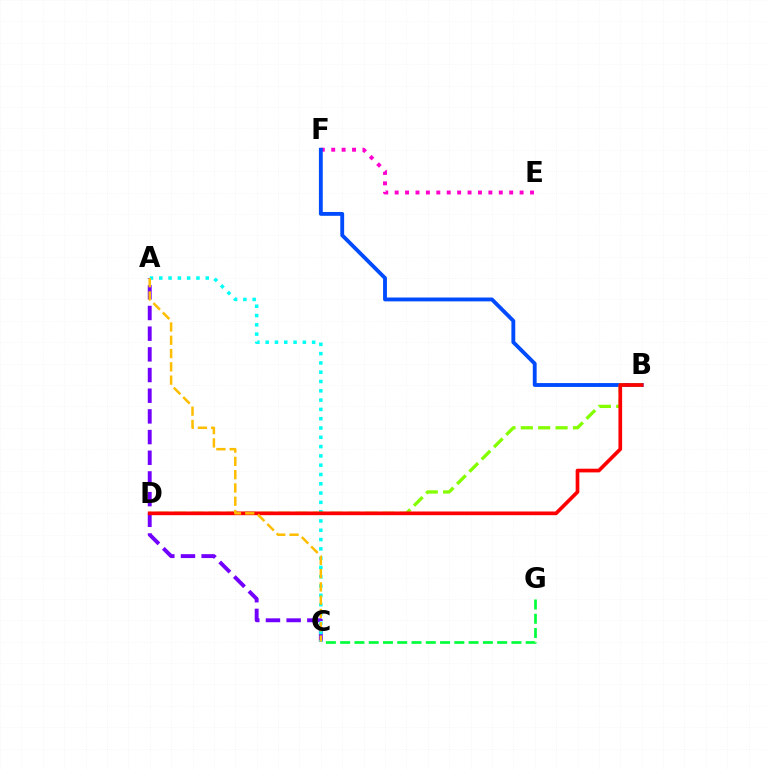{('A', 'C'): [{'color': '#7200ff', 'line_style': 'dashed', 'thickness': 2.81}, {'color': '#00fff6', 'line_style': 'dotted', 'thickness': 2.53}, {'color': '#ffbd00', 'line_style': 'dashed', 'thickness': 1.81}], ('E', 'F'): [{'color': '#ff00cf', 'line_style': 'dotted', 'thickness': 2.83}], ('B', 'F'): [{'color': '#004bff', 'line_style': 'solid', 'thickness': 2.77}], ('C', 'G'): [{'color': '#00ff39', 'line_style': 'dashed', 'thickness': 1.94}], ('B', 'D'): [{'color': '#84ff00', 'line_style': 'dashed', 'thickness': 2.36}, {'color': '#ff0000', 'line_style': 'solid', 'thickness': 2.66}]}